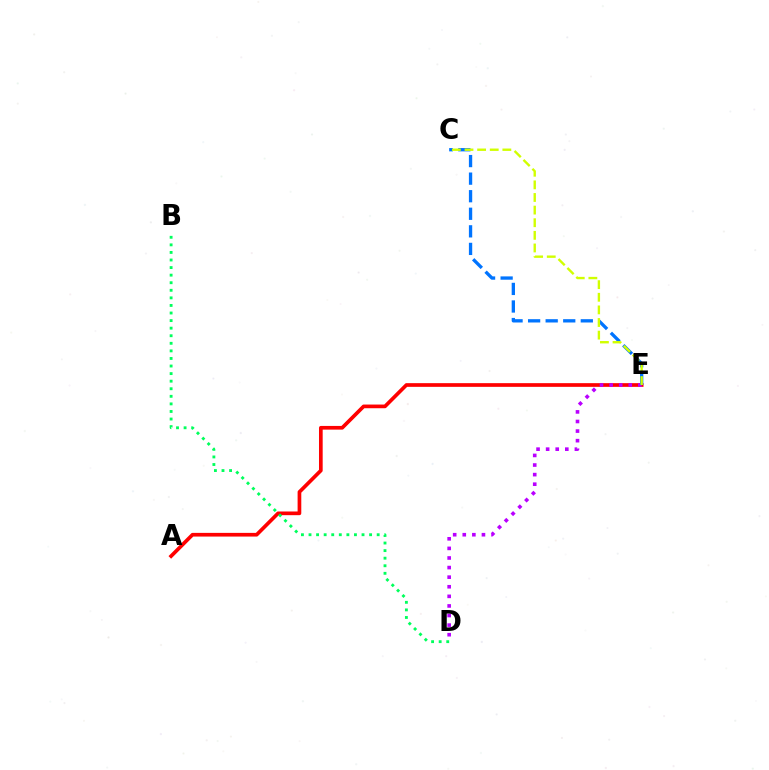{('A', 'E'): [{'color': '#ff0000', 'line_style': 'solid', 'thickness': 2.65}], ('B', 'D'): [{'color': '#00ff5c', 'line_style': 'dotted', 'thickness': 2.06}], ('D', 'E'): [{'color': '#b900ff', 'line_style': 'dotted', 'thickness': 2.61}], ('C', 'E'): [{'color': '#0074ff', 'line_style': 'dashed', 'thickness': 2.39}, {'color': '#d1ff00', 'line_style': 'dashed', 'thickness': 1.71}]}